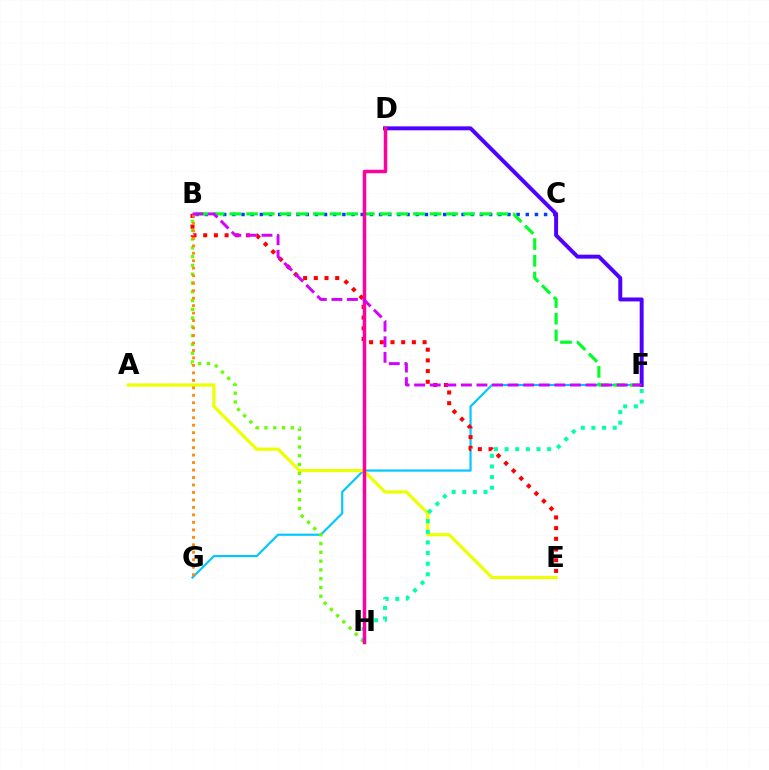{('B', 'C'): [{'color': '#003fff', 'line_style': 'dotted', 'thickness': 2.49}], ('F', 'G'): [{'color': '#00c7ff', 'line_style': 'solid', 'thickness': 1.56}], ('B', 'F'): [{'color': '#00ff27', 'line_style': 'dashed', 'thickness': 2.27}, {'color': '#d600ff', 'line_style': 'dashed', 'thickness': 2.12}], ('A', 'E'): [{'color': '#eeff00', 'line_style': 'solid', 'thickness': 2.3}], ('B', 'H'): [{'color': '#66ff00', 'line_style': 'dotted', 'thickness': 2.39}], ('B', 'E'): [{'color': '#ff0000', 'line_style': 'dotted', 'thickness': 2.91}], ('D', 'F'): [{'color': '#4f00ff', 'line_style': 'solid', 'thickness': 2.84}], ('F', 'H'): [{'color': '#00ffaf', 'line_style': 'dotted', 'thickness': 2.89}], ('D', 'H'): [{'color': '#ff00a0', 'line_style': 'solid', 'thickness': 2.52}], ('B', 'G'): [{'color': '#ff8800', 'line_style': 'dotted', 'thickness': 2.03}]}